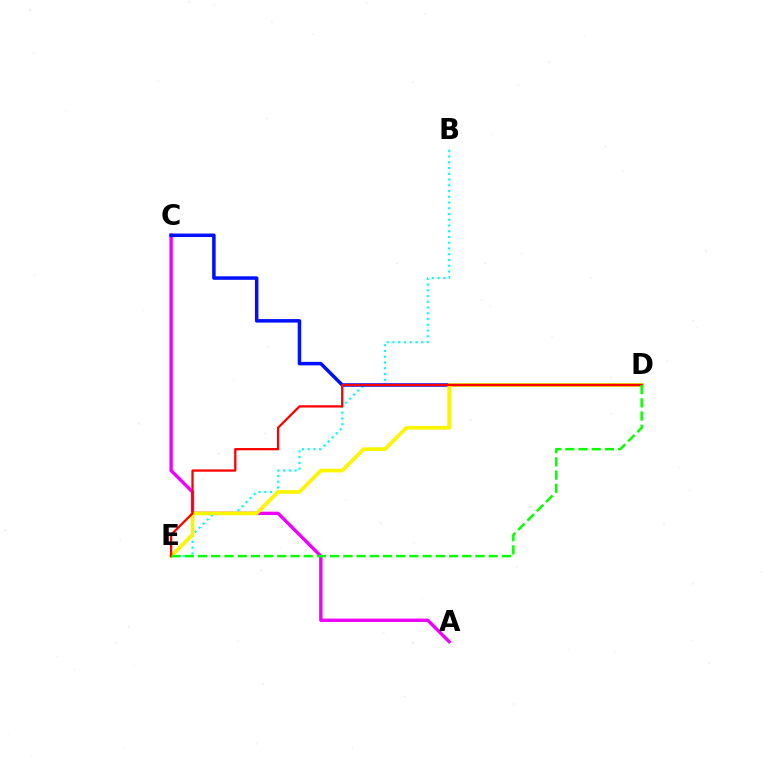{('A', 'C'): [{'color': '#ee00ff', 'line_style': 'solid', 'thickness': 2.41}], ('B', 'E'): [{'color': '#00fff6', 'line_style': 'dotted', 'thickness': 1.56}], ('C', 'D'): [{'color': '#0010ff', 'line_style': 'solid', 'thickness': 2.52}], ('D', 'E'): [{'color': '#fcf500', 'line_style': 'solid', 'thickness': 2.66}, {'color': '#ff0000', 'line_style': 'solid', 'thickness': 1.64}, {'color': '#08ff00', 'line_style': 'dashed', 'thickness': 1.79}]}